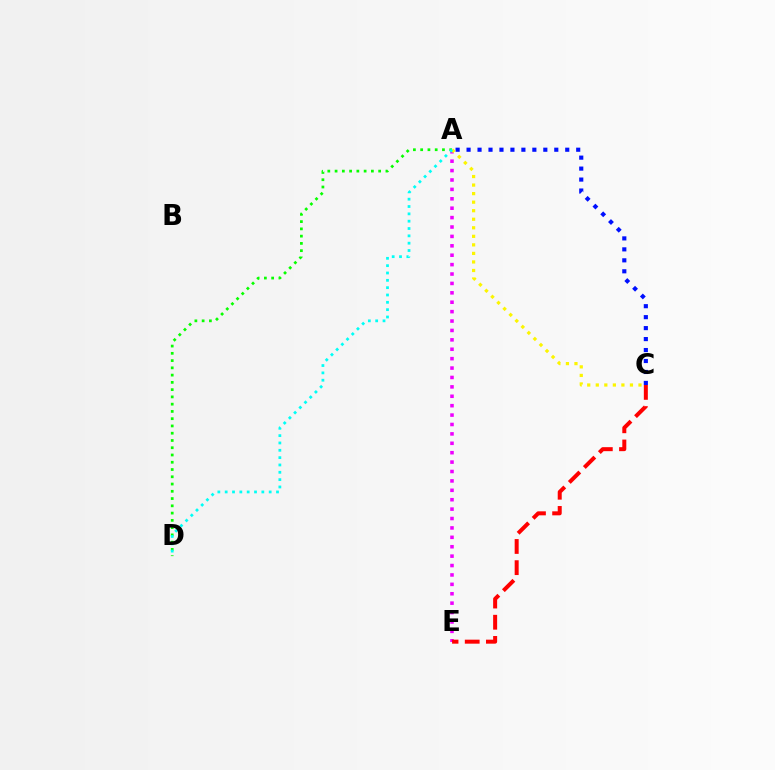{('A', 'E'): [{'color': '#ee00ff', 'line_style': 'dotted', 'thickness': 2.55}], ('A', 'C'): [{'color': '#0010ff', 'line_style': 'dotted', 'thickness': 2.98}, {'color': '#fcf500', 'line_style': 'dotted', 'thickness': 2.32}], ('A', 'D'): [{'color': '#08ff00', 'line_style': 'dotted', 'thickness': 1.97}, {'color': '#00fff6', 'line_style': 'dotted', 'thickness': 1.99}], ('C', 'E'): [{'color': '#ff0000', 'line_style': 'dashed', 'thickness': 2.88}]}